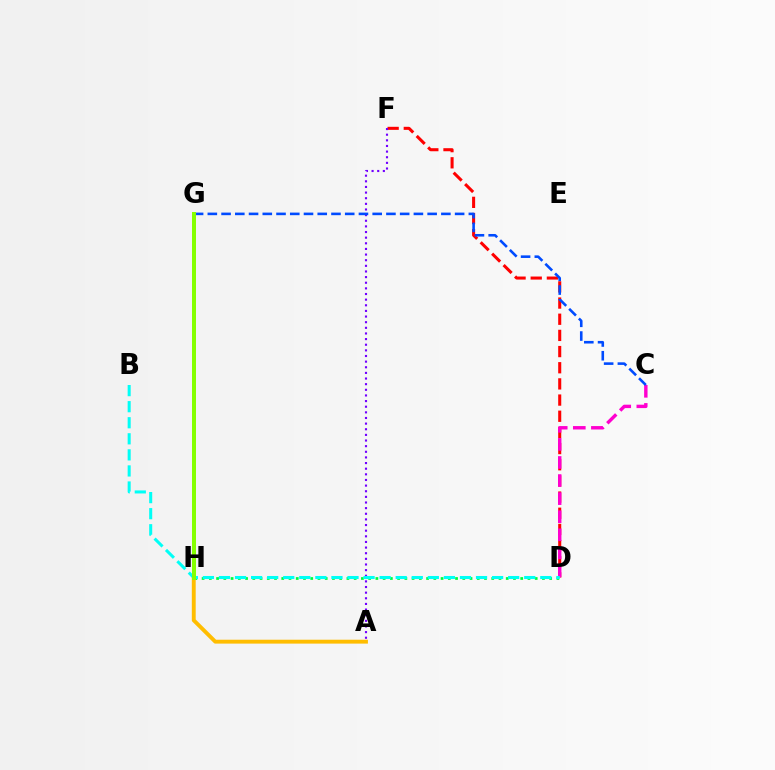{('D', 'F'): [{'color': '#ff0000', 'line_style': 'dashed', 'thickness': 2.2}], ('A', 'F'): [{'color': '#7200ff', 'line_style': 'dotted', 'thickness': 1.53}], ('C', 'D'): [{'color': '#ff00cf', 'line_style': 'dashed', 'thickness': 2.46}], ('A', 'H'): [{'color': '#ffbd00', 'line_style': 'solid', 'thickness': 2.8}], ('C', 'G'): [{'color': '#004bff', 'line_style': 'dashed', 'thickness': 1.87}], ('D', 'H'): [{'color': '#00ff39', 'line_style': 'dotted', 'thickness': 1.97}], ('B', 'D'): [{'color': '#00fff6', 'line_style': 'dashed', 'thickness': 2.18}], ('G', 'H'): [{'color': '#84ff00', 'line_style': 'solid', 'thickness': 2.88}]}